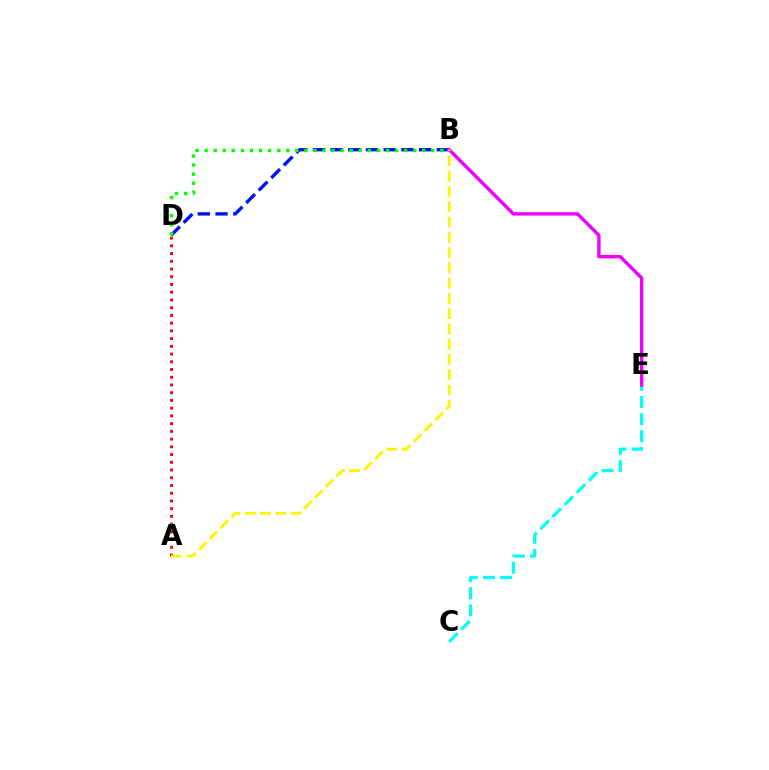{('A', 'D'): [{'color': '#ff0000', 'line_style': 'dotted', 'thickness': 2.1}], ('B', 'D'): [{'color': '#0010ff', 'line_style': 'dashed', 'thickness': 2.41}, {'color': '#08ff00', 'line_style': 'dotted', 'thickness': 2.46}], ('C', 'E'): [{'color': '#00fff6', 'line_style': 'dashed', 'thickness': 2.32}], ('B', 'E'): [{'color': '#ee00ff', 'line_style': 'solid', 'thickness': 2.44}], ('A', 'B'): [{'color': '#fcf500', 'line_style': 'dashed', 'thickness': 2.07}]}